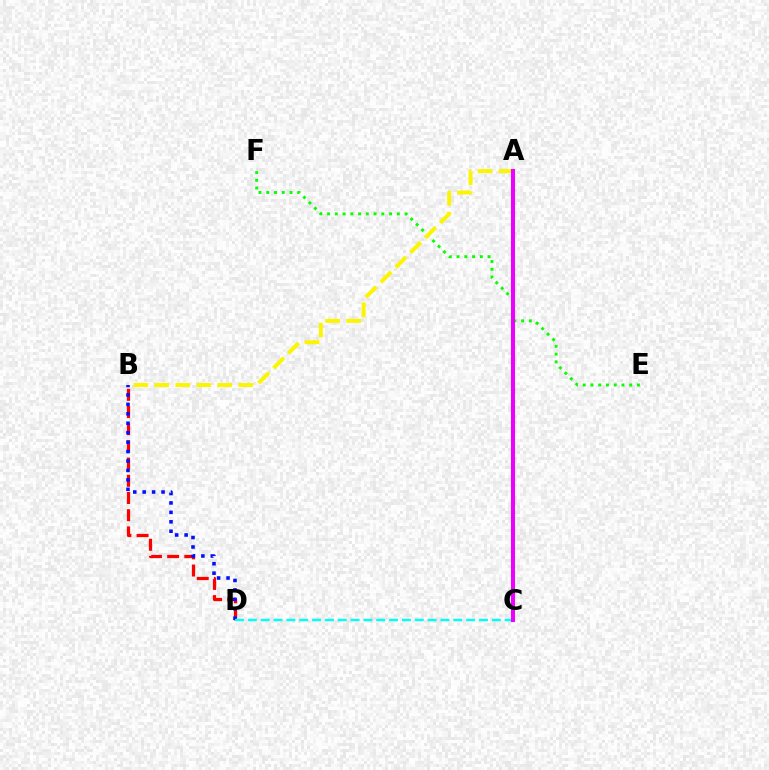{('B', 'D'): [{'color': '#ff0000', 'line_style': 'dashed', 'thickness': 2.34}, {'color': '#0010ff', 'line_style': 'dotted', 'thickness': 2.56}], ('E', 'F'): [{'color': '#08ff00', 'line_style': 'dotted', 'thickness': 2.1}], ('C', 'D'): [{'color': '#00fff6', 'line_style': 'dashed', 'thickness': 1.74}], ('A', 'B'): [{'color': '#fcf500', 'line_style': 'dashed', 'thickness': 2.85}], ('A', 'C'): [{'color': '#ee00ff', 'line_style': 'solid', 'thickness': 2.92}]}